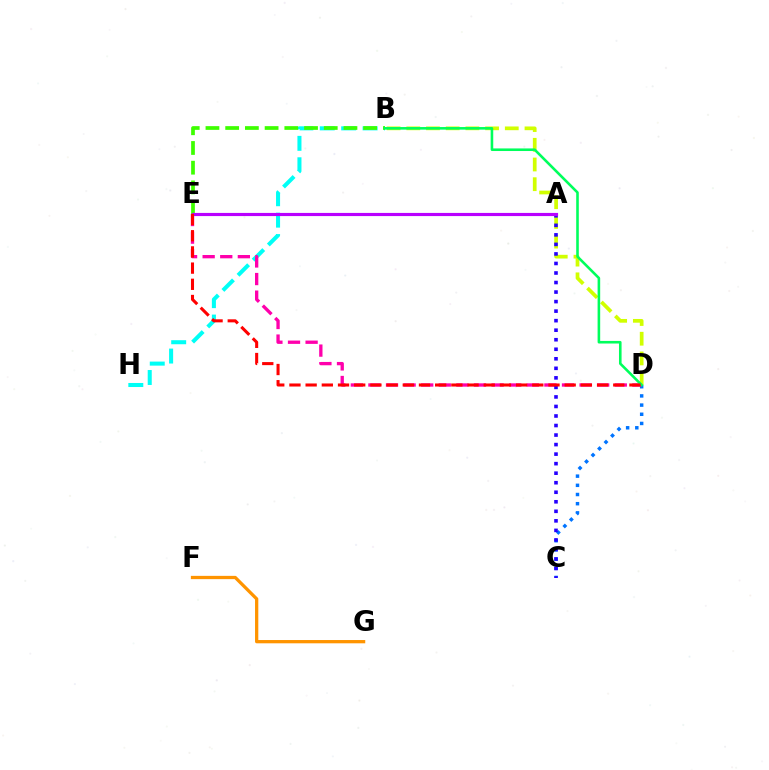{('B', 'H'): [{'color': '#00fff6', 'line_style': 'dashed', 'thickness': 2.91}], ('B', 'D'): [{'color': '#d1ff00', 'line_style': 'dashed', 'thickness': 2.68}, {'color': '#00ff5c', 'line_style': 'solid', 'thickness': 1.87}], ('C', 'D'): [{'color': '#0074ff', 'line_style': 'dotted', 'thickness': 2.49}], ('F', 'G'): [{'color': '#ff9400', 'line_style': 'solid', 'thickness': 2.36}], ('D', 'E'): [{'color': '#ff00ac', 'line_style': 'dashed', 'thickness': 2.39}, {'color': '#ff0000', 'line_style': 'dashed', 'thickness': 2.2}], ('B', 'E'): [{'color': '#3dff00', 'line_style': 'dashed', 'thickness': 2.68}], ('A', 'C'): [{'color': '#2500ff', 'line_style': 'dotted', 'thickness': 2.59}], ('A', 'E'): [{'color': '#b900ff', 'line_style': 'solid', 'thickness': 2.27}]}